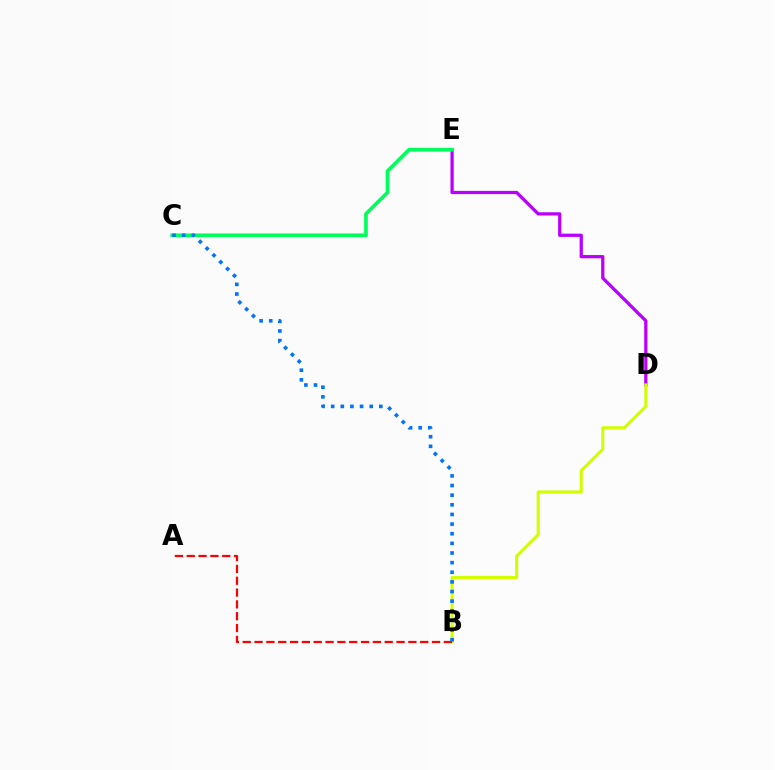{('D', 'E'): [{'color': '#b900ff', 'line_style': 'solid', 'thickness': 2.34}], ('C', 'E'): [{'color': '#00ff5c', 'line_style': 'solid', 'thickness': 2.66}], ('B', 'D'): [{'color': '#d1ff00', 'line_style': 'solid', 'thickness': 2.2}], ('A', 'B'): [{'color': '#ff0000', 'line_style': 'dashed', 'thickness': 1.61}], ('B', 'C'): [{'color': '#0074ff', 'line_style': 'dotted', 'thickness': 2.62}]}